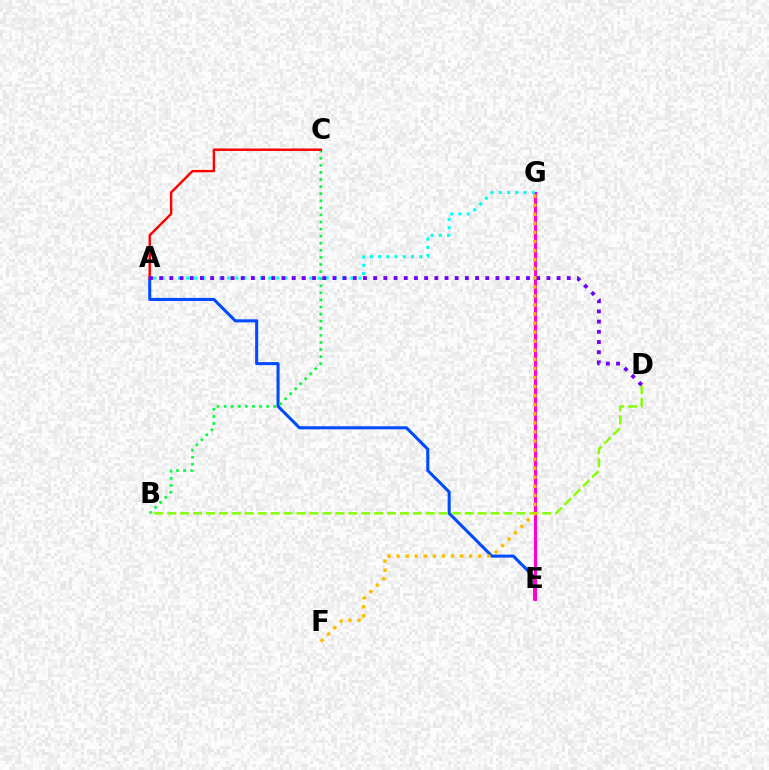{('A', 'E'): [{'color': '#004bff', 'line_style': 'solid', 'thickness': 2.2}], ('E', 'G'): [{'color': '#ff00cf', 'line_style': 'solid', 'thickness': 2.21}], ('B', 'C'): [{'color': '#00ff39', 'line_style': 'dotted', 'thickness': 1.93}], ('A', 'C'): [{'color': '#ff0000', 'line_style': 'solid', 'thickness': 1.75}], ('B', 'D'): [{'color': '#84ff00', 'line_style': 'dashed', 'thickness': 1.76}], ('A', 'G'): [{'color': '#00fff6', 'line_style': 'dotted', 'thickness': 2.23}], ('A', 'D'): [{'color': '#7200ff', 'line_style': 'dotted', 'thickness': 2.77}], ('F', 'G'): [{'color': '#ffbd00', 'line_style': 'dotted', 'thickness': 2.46}]}